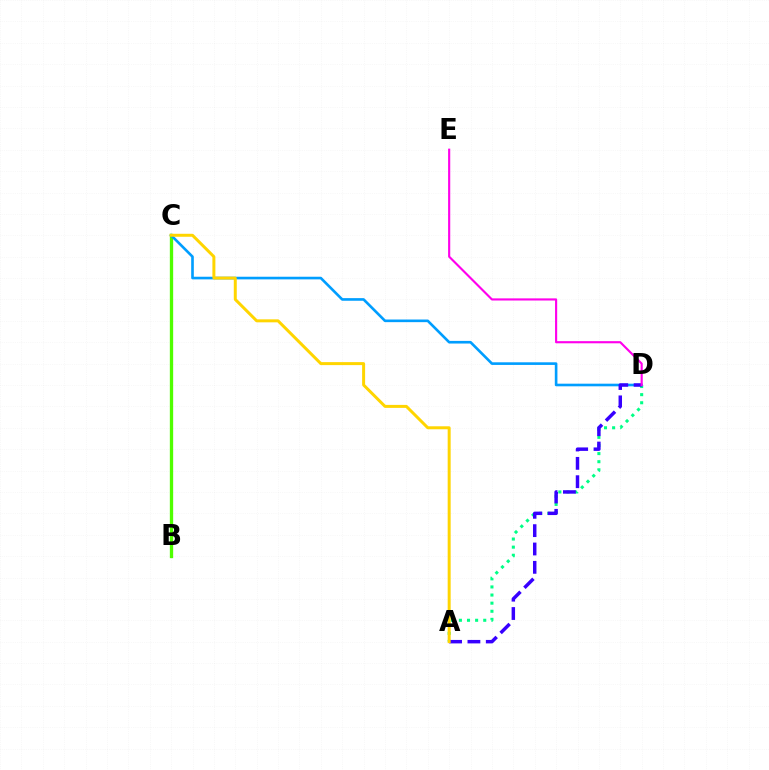{('B', 'C'): [{'color': '#ff0000', 'line_style': 'dotted', 'thickness': 1.87}, {'color': '#4fff00', 'line_style': 'solid', 'thickness': 2.39}], ('A', 'D'): [{'color': '#00ff86', 'line_style': 'dotted', 'thickness': 2.2}, {'color': '#3700ff', 'line_style': 'dashed', 'thickness': 2.49}], ('C', 'D'): [{'color': '#009eff', 'line_style': 'solid', 'thickness': 1.89}], ('D', 'E'): [{'color': '#ff00ed', 'line_style': 'solid', 'thickness': 1.54}], ('A', 'C'): [{'color': '#ffd500', 'line_style': 'solid', 'thickness': 2.15}]}